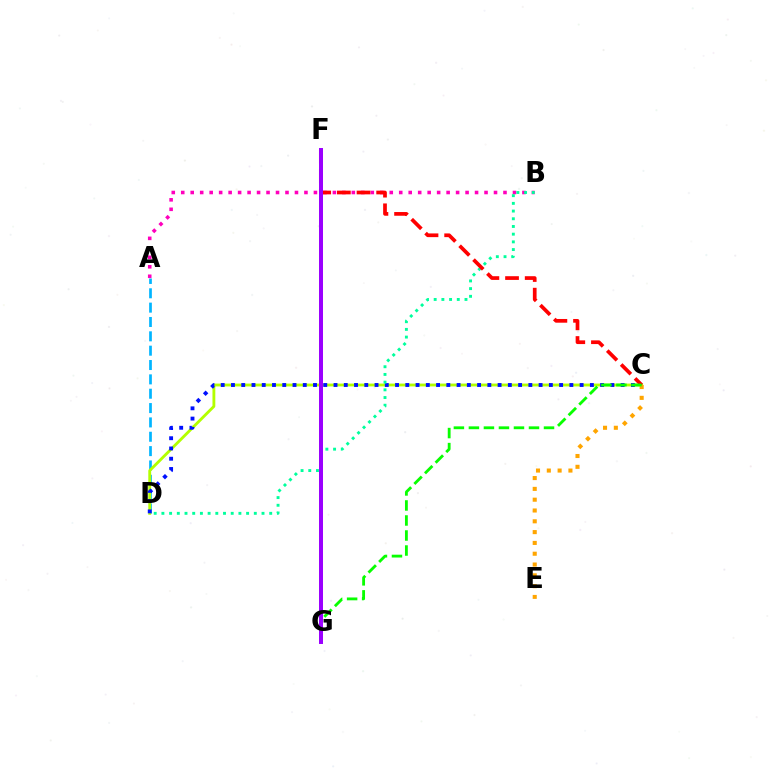{('A', 'D'): [{'color': '#00b5ff', 'line_style': 'dashed', 'thickness': 1.95}], ('A', 'B'): [{'color': '#ff00bd', 'line_style': 'dotted', 'thickness': 2.58}], ('C', 'D'): [{'color': '#b3ff00', 'line_style': 'solid', 'thickness': 2.05}, {'color': '#0010ff', 'line_style': 'dotted', 'thickness': 2.79}], ('B', 'D'): [{'color': '#00ff9d', 'line_style': 'dotted', 'thickness': 2.09}], ('C', 'F'): [{'color': '#ff0000', 'line_style': 'dashed', 'thickness': 2.67}], ('C', 'E'): [{'color': '#ffa500', 'line_style': 'dotted', 'thickness': 2.94}], ('C', 'G'): [{'color': '#08ff00', 'line_style': 'dashed', 'thickness': 2.04}], ('F', 'G'): [{'color': '#9b00ff', 'line_style': 'solid', 'thickness': 2.87}]}